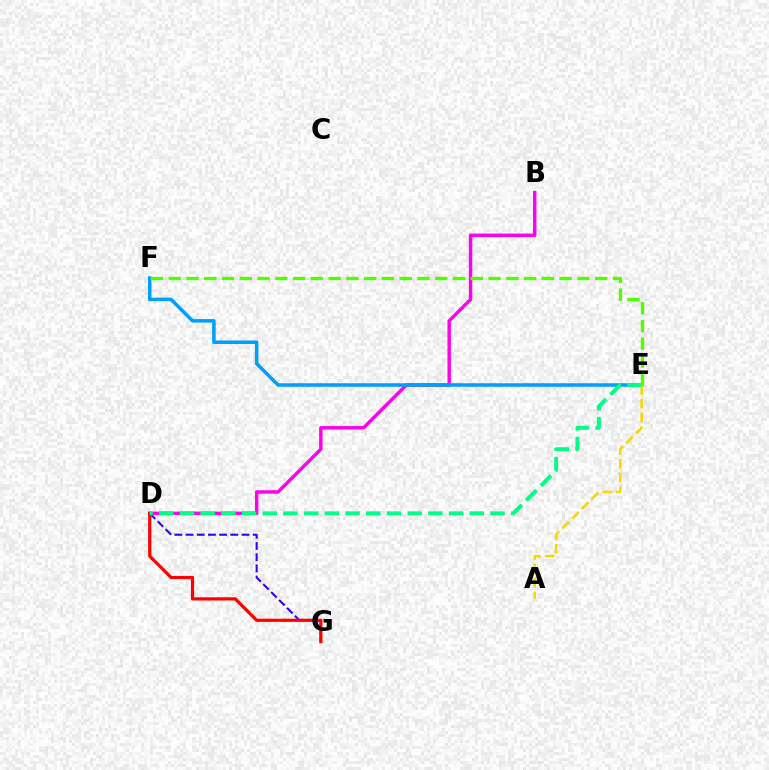{('B', 'D'): [{'color': '#ff00ed', 'line_style': 'solid', 'thickness': 2.46}], ('D', 'G'): [{'color': '#3700ff', 'line_style': 'dashed', 'thickness': 1.52}, {'color': '#ff0000', 'line_style': 'solid', 'thickness': 2.3}], ('E', 'F'): [{'color': '#009eff', 'line_style': 'solid', 'thickness': 2.53}, {'color': '#4fff00', 'line_style': 'dashed', 'thickness': 2.41}], ('A', 'E'): [{'color': '#ffd500', 'line_style': 'dashed', 'thickness': 1.87}], ('D', 'E'): [{'color': '#00ff86', 'line_style': 'dashed', 'thickness': 2.81}]}